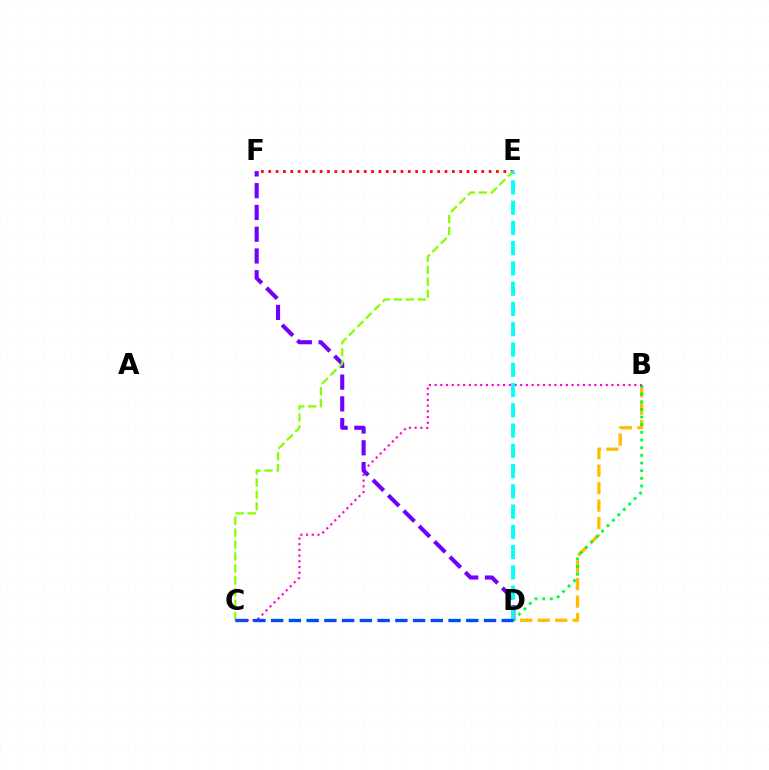{('E', 'F'): [{'color': '#ff0000', 'line_style': 'dotted', 'thickness': 2.0}], ('B', 'D'): [{'color': '#ffbd00', 'line_style': 'dashed', 'thickness': 2.37}, {'color': '#00ff39', 'line_style': 'dotted', 'thickness': 2.08}], ('B', 'C'): [{'color': '#ff00cf', 'line_style': 'dotted', 'thickness': 1.55}], ('D', 'F'): [{'color': '#7200ff', 'line_style': 'dashed', 'thickness': 2.96}], ('C', 'E'): [{'color': '#84ff00', 'line_style': 'dashed', 'thickness': 1.62}], ('D', 'E'): [{'color': '#00fff6', 'line_style': 'dashed', 'thickness': 2.75}], ('C', 'D'): [{'color': '#004bff', 'line_style': 'dashed', 'thickness': 2.41}]}